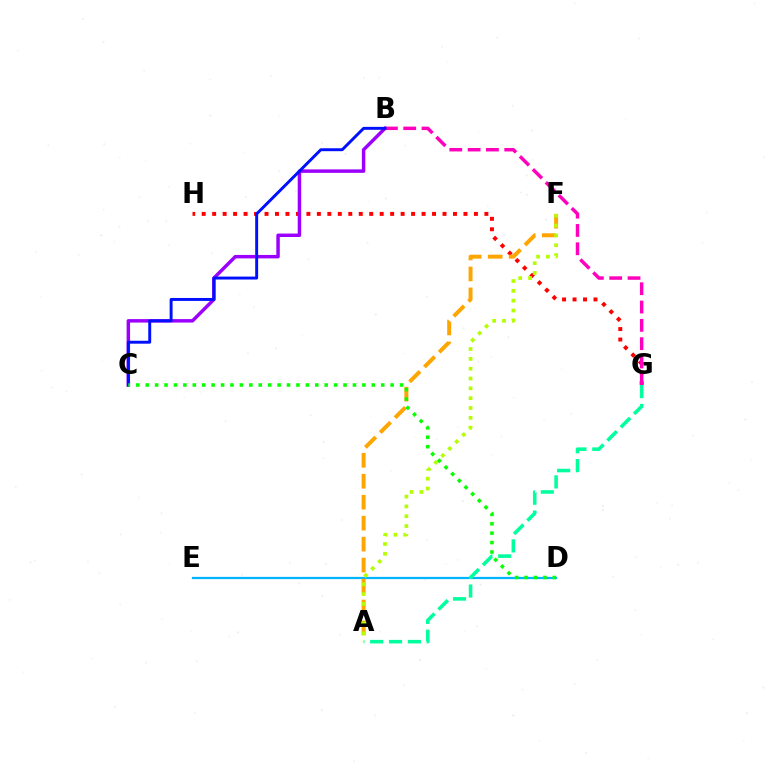{('D', 'E'): [{'color': '#00b5ff', 'line_style': 'solid', 'thickness': 1.62}], ('G', 'H'): [{'color': '#ff0000', 'line_style': 'dotted', 'thickness': 2.84}], ('B', 'C'): [{'color': '#9b00ff', 'line_style': 'solid', 'thickness': 2.49}, {'color': '#0010ff', 'line_style': 'solid', 'thickness': 2.11}], ('B', 'G'): [{'color': '#ff00bd', 'line_style': 'dashed', 'thickness': 2.49}], ('A', 'G'): [{'color': '#00ff9d', 'line_style': 'dashed', 'thickness': 2.56}], ('A', 'F'): [{'color': '#ffa500', 'line_style': 'dashed', 'thickness': 2.85}, {'color': '#b3ff00', 'line_style': 'dotted', 'thickness': 2.67}], ('C', 'D'): [{'color': '#08ff00', 'line_style': 'dotted', 'thickness': 2.56}]}